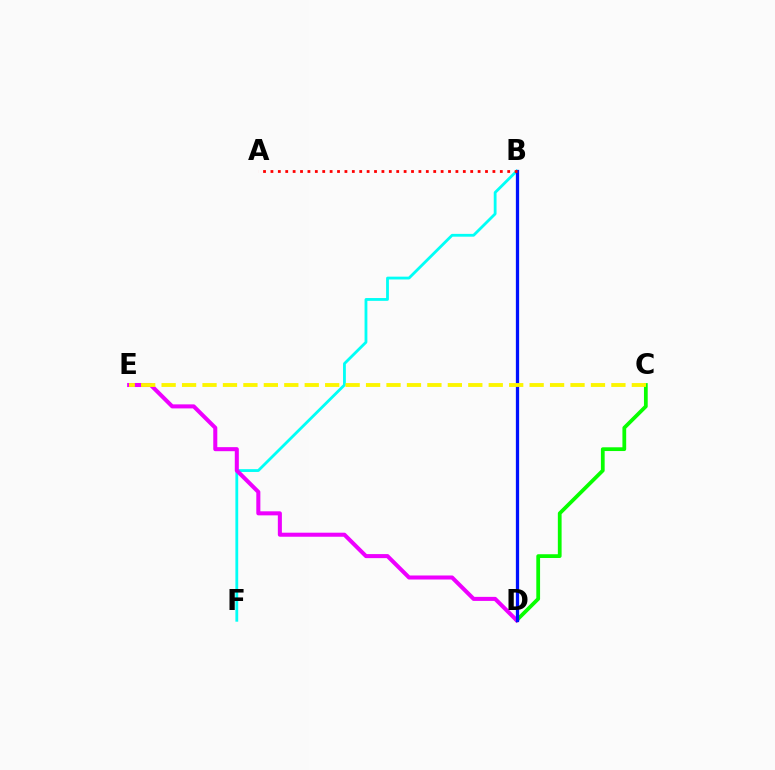{('C', 'D'): [{'color': '#08ff00', 'line_style': 'solid', 'thickness': 2.7}], ('B', 'F'): [{'color': '#00fff6', 'line_style': 'solid', 'thickness': 2.02}], ('D', 'E'): [{'color': '#ee00ff', 'line_style': 'solid', 'thickness': 2.91}], ('B', 'D'): [{'color': '#0010ff', 'line_style': 'solid', 'thickness': 2.35}], ('A', 'B'): [{'color': '#ff0000', 'line_style': 'dotted', 'thickness': 2.01}], ('C', 'E'): [{'color': '#fcf500', 'line_style': 'dashed', 'thickness': 2.78}]}